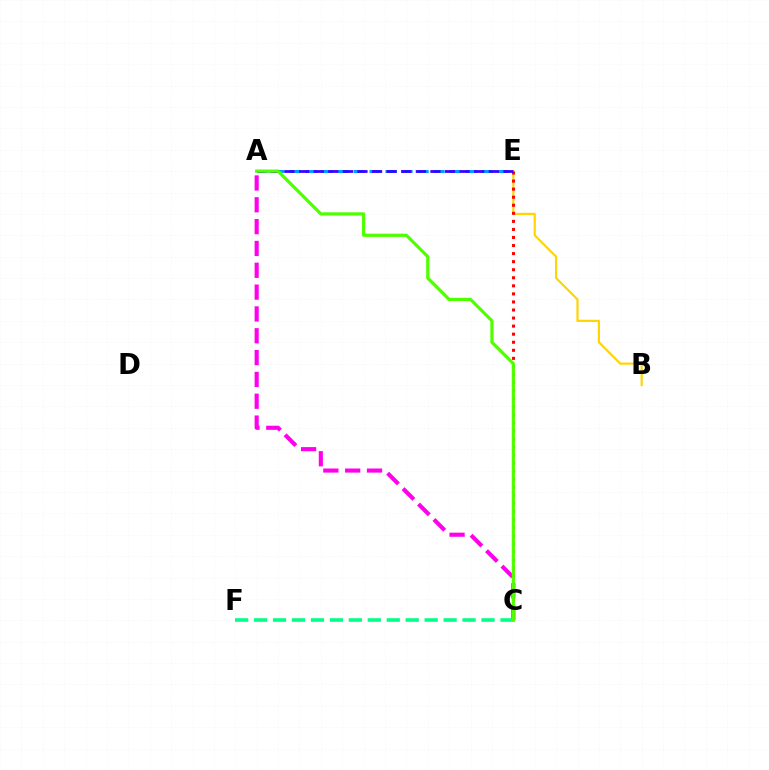{('A', 'C'): [{'color': '#ff00ed', 'line_style': 'dashed', 'thickness': 2.97}, {'color': '#4fff00', 'line_style': 'solid', 'thickness': 2.29}], ('A', 'E'): [{'color': '#009eff', 'line_style': 'dashed', 'thickness': 2.17}, {'color': '#3700ff', 'line_style': 'dashed', 'thickness': 1.98}], ('C', 'F'): [{'color': '#00ff86', 'line_style': 'dashed', 'thickness': 2.58}], ('B', 'E'): [{'color': '#ffd500', 'line_style': 'solid', 'thickness': 1.57}], ('C', 'E'): [{'color': '#ff0000', 'line_style': 'dotted', 'thickness': 2.19}]}